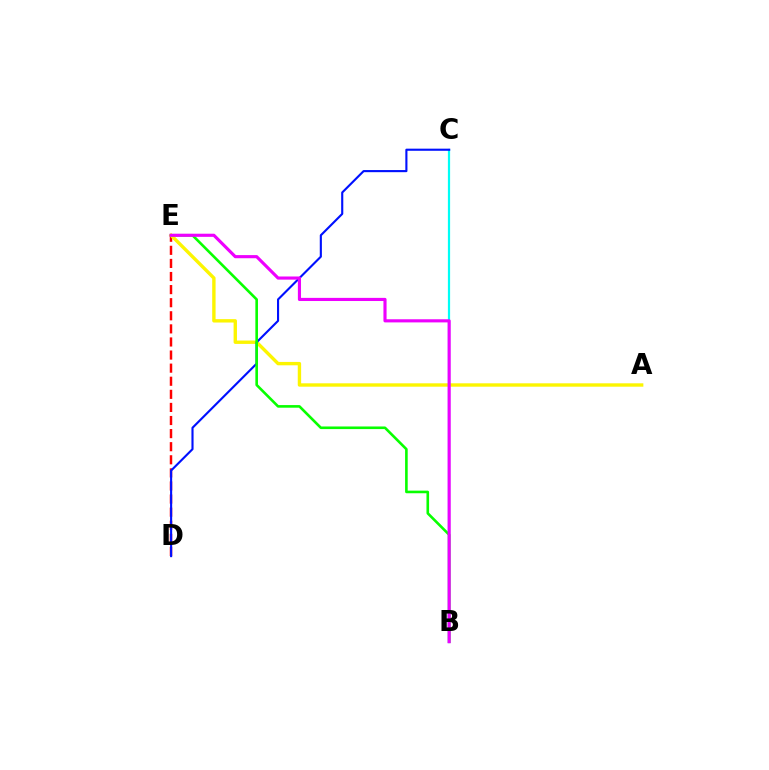{('D', 'E'): [{'color': '#ff0000', 'line_style': 'dashed', 'thickness': 1.78}], ('A', 'E'): [{'color': '#fcf500', 'line_style': 'solid', 'thickness': 2.43}], ('B', 'C'): [{'color': '#00fff6', 'line_style': 'solid', 'thickness': 1.6}], ('C', 'D'): [{'color': '#0010ff', 'line_style': 'solid', 'thickness': 1.53}], ('B', 'E'): [{'color': '#08ff00', 'line_style': 'solid', 'thickness': 1.88}, {'color': '#ee00ff', 'line_style': 'solid', 'thickness': 2.26}]}